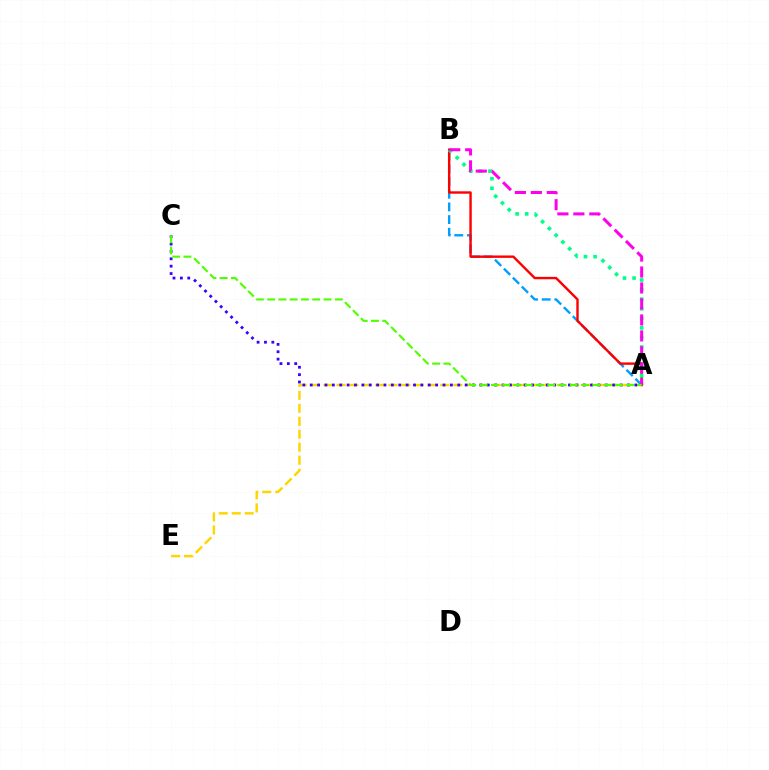{('A', 'E'): [{'color': '#ffd500', 'line_style': 'dashed', 'thickness': 1.76}], ('A', 'B'): [{'color': '#009eff', 'line_style': 'dashed', 'thickness': 1.72}, {'color': '#ff0000', 'line_style': 'solid', 'thickness': 1.73}, {'color': '#00ff86', 'line_style': 'dotted', 'thickness': 2.6}, {'color': '#ff00ed', 'line_style': 'dashed', 'thickness': 2.17}], ('A', 'C'): [{'color': '#3700ff', 'line_style': 'dotted', 'thickness': 2.0}, {'color': '#4fff00', 'line_style': 'dashed', 'thickness': 1.53}]}